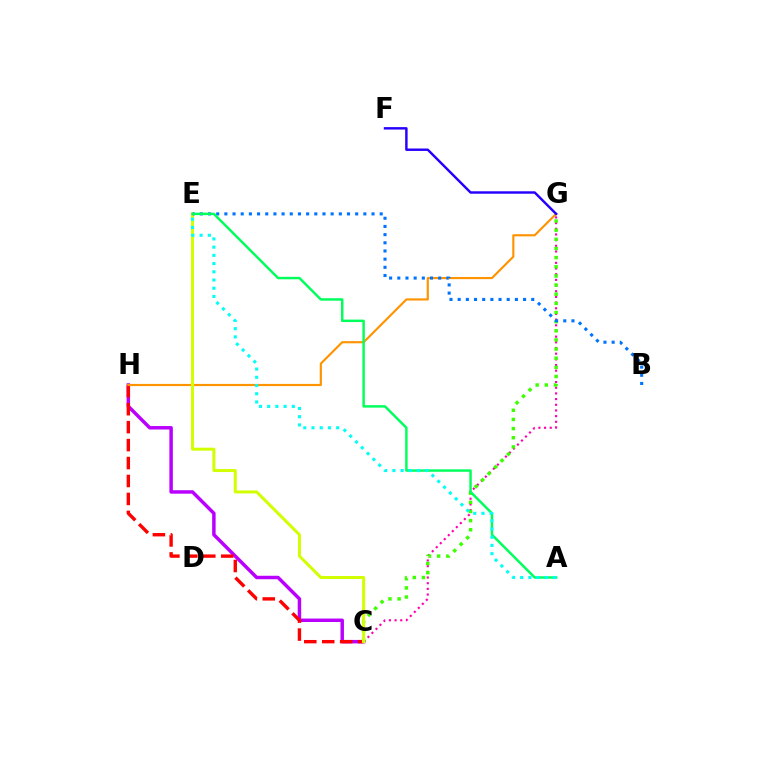{('C', 'H'): [{'color': '#b900ff', 'line_style': 'solid', 'thickness': 2.49}, {'color': '#ff0000', 'line_style': 'dashed', 'thickness': 2.44}], ('G', 'H'): [{'color': '#ff9400', 'line_style': 'solid', 'thickness': 1.56}], ('C', 'G'): [{'color': '#ff00ac', 'line_style': 'dotted', 'thickness': 1.54}, {'color': '#3dff00', 'line_style': 'dotted', 'thickness': 2.48}], ('F', 'G'): [{'color': '#2500ff', 'line_style': 'solid', 'thickness': 1.75}], ('C', 'E'): [{'color': '#d1ff00', 'line_style': 'solid', 'thickness': 2.15}], ('B', 'E'): [{'color': '#0074ff', 'line_style': 'dotted', 'thickness': 2.22}], ('A', 'E'): [{'color': '#00ff5c', 'line_style': 'solid', 'thickness': 1.78}, {'color': '#00fff6', 'line_style': 'dotted', 'thickness': 2.23}]}